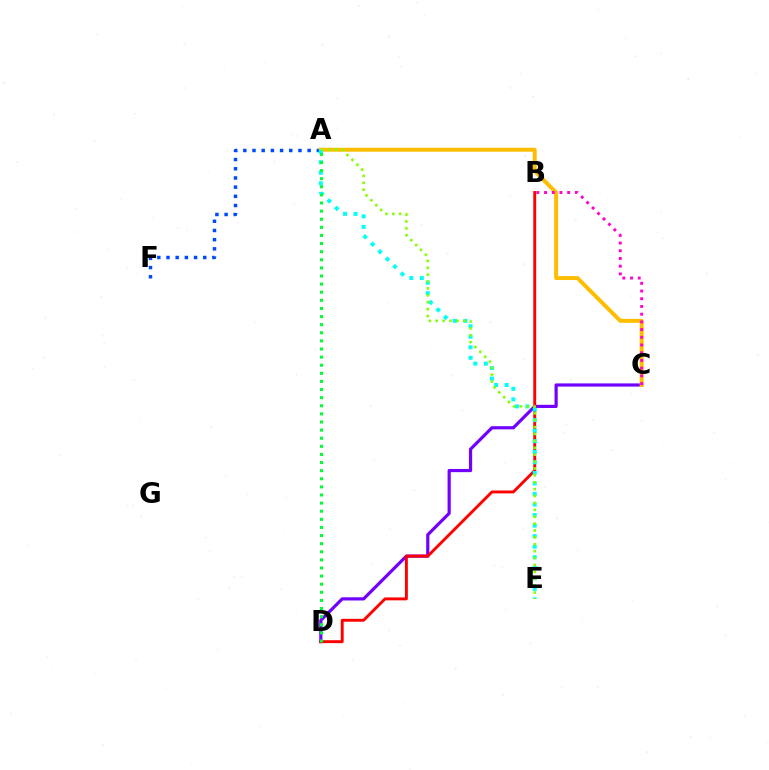{('C', 'D'): [{'color': '#7200ff', 'line_style': 'solid', 'thickness': 2.29}], ('A', 'F'): [{'color': '#004bff', 'line_style': 'dotted', 'thickness': 2.5}], ('B', 'D'): [{'color': '#ff0000', 'line_style': 'solid', 'thickness': 2.09}], ('A', 'C'): [{'color': '#ffbd00', 'line_style': 'solid', 'thickness': 2.85}], ('B', 'C'): [{'color': '#ff00cf', 'line_style': 'dotted', 'thickness': 2.09}], ('A', 'E'): [{'color': '#00fff6', 'line_style': 'dotted', 'thickness': 2.86}, {'color': '#84ff00', 'line_style': 'dotted', 'thickness': 1.87}], ('A', 'D'): [{'color': '#00ff39', 'line_style': 'dotted', 'thickness': 2.2}]}